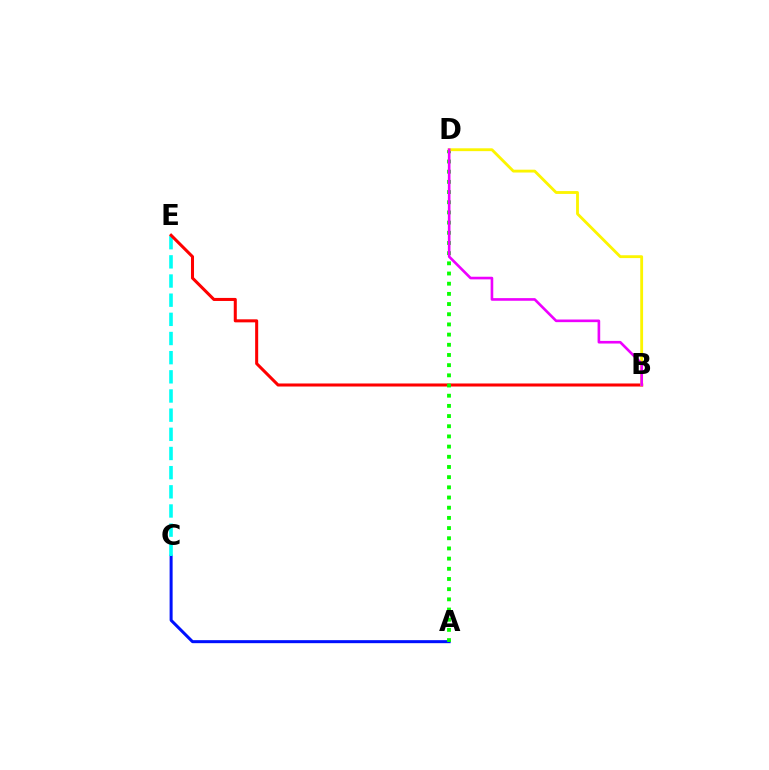{('A', 'C'): [{'color': '#0010ff', 'line_style': 'solid', 'thickness': 2.17}], ('C', 'E'): [{'color': '#00fff6', 'line_style': 'dashed', 'thickness': 2.6}], ('B', 'E'): [{'color': '#ff0000', 'line_style': 'solid', 'thickness': 2.19}], ('A', 'D'): [{'color': '#08ff00', 'line_style': 'dotted', 'thickness': 2.77}], ('B', 'D'): [{'color': '#fcf500', 'line_style': 'solid', 'thickness': 2.04}, {'color': '#ee00ff', 'line_style': 'solid', 'thickness': 1.9}]}